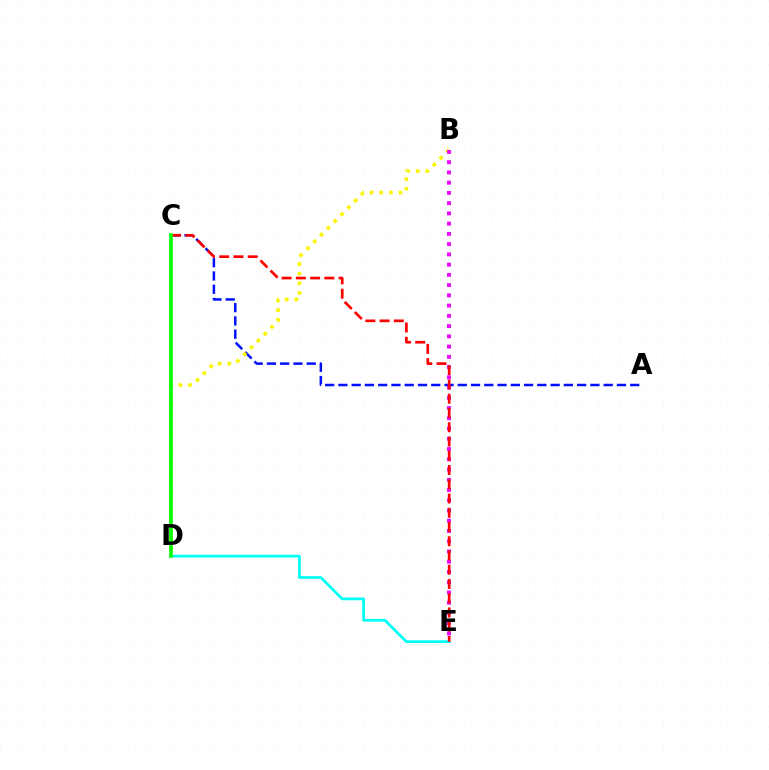{('A', 'C'): [{'color': '#0010ff', 'line_style': 'dashed', 'thickness': 1.8}], ('B', 'D'): [{'color': '#fcf500', 'line_style': 'dotted', 'thickness': 2.62}], ('D', 'E'): [{'color': '#00fff6', 'line_style': 'solid', 'thickness': 1.97}], ('B', 'E'): [{'color': '#ee00ff', 'line_style': 'dotted', 'thickness': 2.78}], ('C', 'E'): [{'color': '#ff0000', 'line_style': 'dashed', 'thickness': 1.94}], ('C', 'D'): [{'color': '#08ff00', 'line_style': 'solid', 'thickness': 2.62}]}